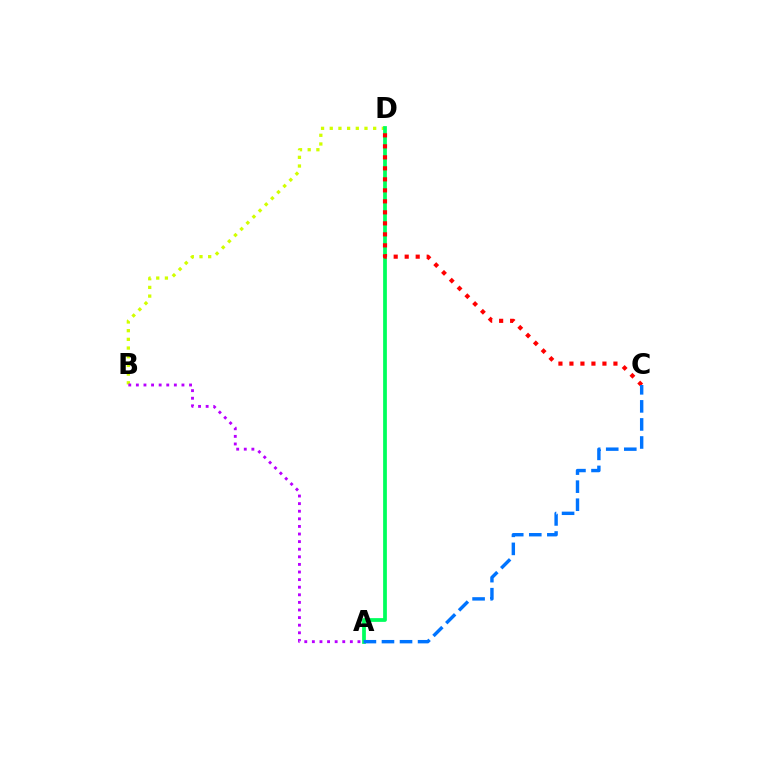{('B', 'D'): [{'color': '#d1ff00', 'line_style': 'dotted', 'thickness': 2.36}], ('A', 'D'): [{'color': '#00ff5c', 'line_style': 'solid', 'thickness': 2.7}], ('A', 'B'): [{'color': '#b900ff', 'line_style': 'dotted', 'thickness': 2.06}], ('C', 'D'): [{'color': '#ff0000', 'line_style': 'dotted', 'thickness': 2.99}], ('A', 'C'): [{'color': '#0074ff', 'line_style': 'dashed', 'thickness': 2.45}]}